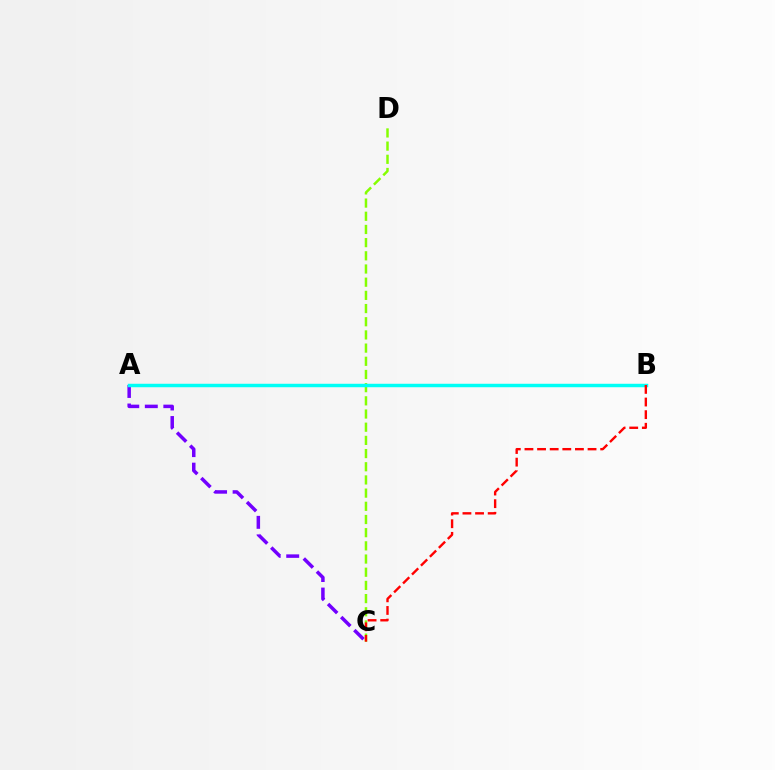{('C', 'D'): [{'color': '#84ff00', 'line_style': 'dashed', 'thickness': 1.79}], ('A', 'C'): [{'color': '#7200ff', 'line_style': 'dashed', 'thickness': 2.52}], ('A', 'B'): [{'color': '#00fff6', 'line_style': 'solid', 'thickness': 2.49}], ('B', 'C'): [{'color': '#ff0000', 'line_style': 'dashed', 'thickness': 1.71}]}